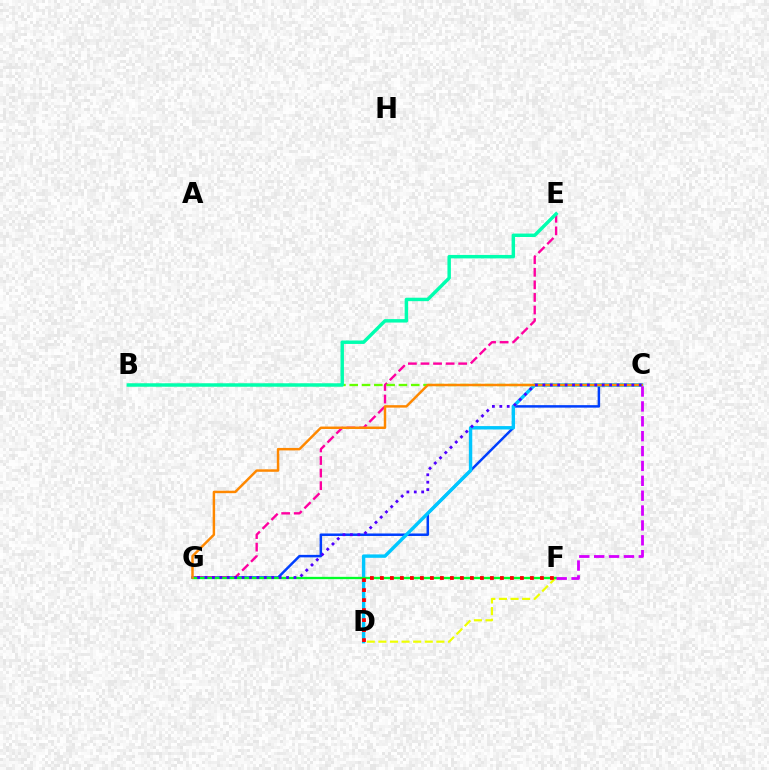{('C', 'G'): [{'color': '#003fff', 'line_style': 'solid', 'thickness': 1.8}, {'color': '#ff8800', 'line_style': 'solid', 'thickness': 1.78}, {'color': '#4f00ff', 'line_style': 'dotted', 'thickness': 2.02}], ('D', 'F'): [{'color': '#eeff00', 'line_style': 'dashed', 'thickness': 1.58}, {'color': '#ff0000', 'line_style': 'dotted', 'thickness': 2.72}], ('E', 'G'): [{'color': '#ff00a0', 'line_style': 'dashed', 'thickness': 1.71}], ('B', 'C'): [{'color': '#66ff00', 'line_style': 'dashed', 'thickness': 1.67}], ('C', 'D'): [{'color': '#00c7ff', 'line_style': 'solid', 'thickness': 2.45}], ('F', 'G'): [{'color': '#00ff27', 'line_style': 'solid', 'thickness': 1.66}], ('B', 'E'): [{'color': '#00ffaf', 'line_style': 'solid', 'thickness': 2.48}], ('C', 'F'): [{'color': '#d600ff', 'line_style': 'dashed', 'thickness': 2.02}]}